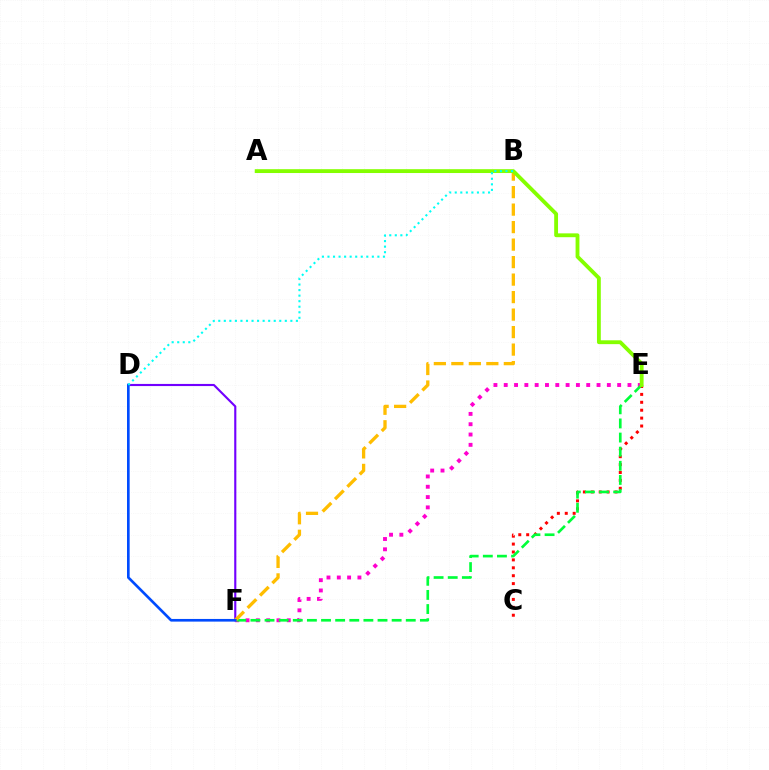{('D', 'F'): [{'color': '#7200ff', 'line_style': 'solid', 'thickness': 1.53}, {'color': '#004bff', 'line_style': 'solid', 'thickness': 1.91}], ('C', 'E'): [{'color': '#ff0000', 'line_style': 'dotted', 'thickness': 2.15}], ('E', 'F'): [{'color': '#ff00cf', 'line_style': 'dotted', 'thickness': 2.8}, {'color': '#00ff39', 'line_style': 'dashed', 'thickness': 1.92}], ('B', 'F'): [{'color': '#ffbd00', 'line_style': 'dashed', 'thickness': 2.38}], ('A', 'E'): [{'color': '#84ff00', 'line_style': 'solid', 'thickness': 2.76}], ('B', 'D'): [{'color': '#00fff6', 'line_style': 'dotted', 'thickness': 1.51}]}